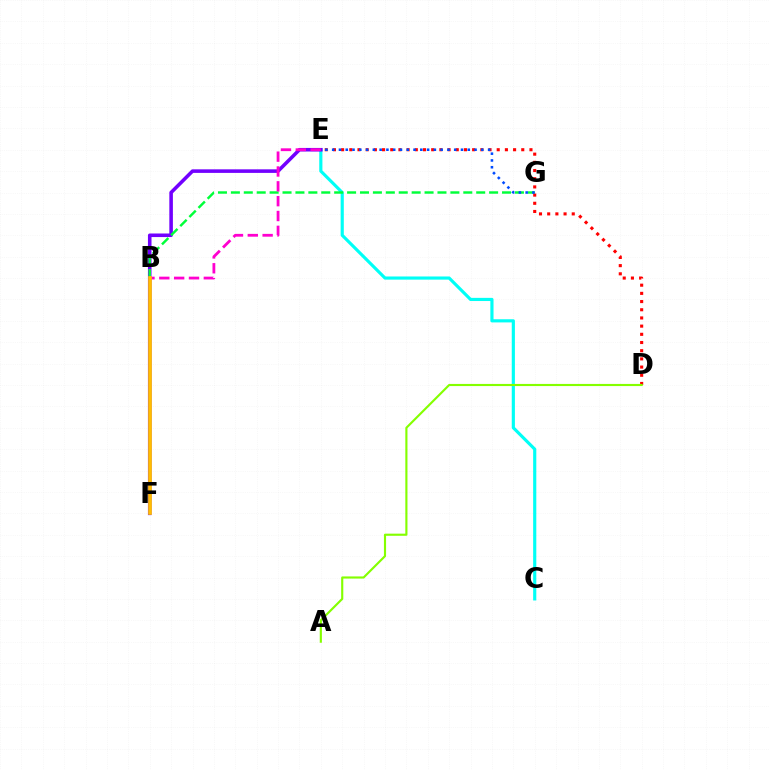{('C', 'E'): [{'color': '#00fff6', 'line_style': 'solid', 'thickness': 2.27}], ('E', 'F'): [{'color': '#7200ff', 'line_style': 'solid', 'thickness': 2.57}], ('B', 'G'): [{'color': '#00ff39', 'line_style': 'dashed', 'thickness': 1.75}], ('B', 'E'): [{'color': '#ff00cf', 'line_style': 'dashed', 'thickness': 2.02}], ('B', 'F'): [{'color': '#ffbd00', 'line_style': 'solid', 'thickness': 2.64}], ('D', 'E'): [{'color': '#ff0000', 'line_style': 'dotted', 'thickness': 2.22}], ('A', 'D'): [{'color': '#84ff00', 'line_style': 'solid', 'thickness': 1.54}], ('E', 'G'): [{'color': '#004bff', 'line_style': 'dotted', 'thickness': 1.84}]}